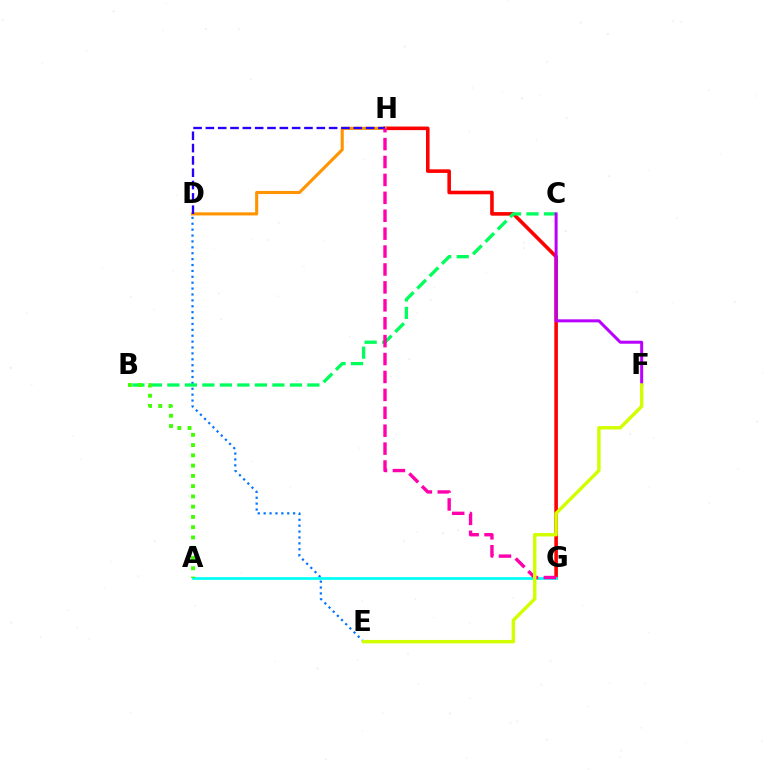{('D', 'E'): [{'color': '#0074ff', 'line_style': 'dotted', 'thickness': 1.6}], ('G', 'H'): [{'color': '#ff0000', 'line_style': 'solid', 'thickness': 2.58}, {'color': '#ff00ac', 'line_style': 'dashed', 'thickness': 2.43}], ('D', 'H'): [{'color': '#ff9400', 'line_style': 'solid', 'thickness': 2.23}, {'color': '#2500ff', 'line_style': 'dashed', 'thickness': 1.67}], ('B', 'C'): [{'color': '#00ff5c', 'line_style': 'dashed', 'thickness': 2.38}], ('A', 'G'): [{'color': '#00fff6', 'line_style': 'solid', 'thickness': 1.97}], ('A', 'B'): [{'color': '#3dff00', 'line_style': 'dotted', 'thickness': 2.79}], ('C', 'F'): [{'color': '#b900ff', 'line_style': 'solid', 'thickness': 2.16}], ('E', 'F'): [{'color': '#d1ff00', 'line_style': 'solid', 'thickness': 2.46}]}